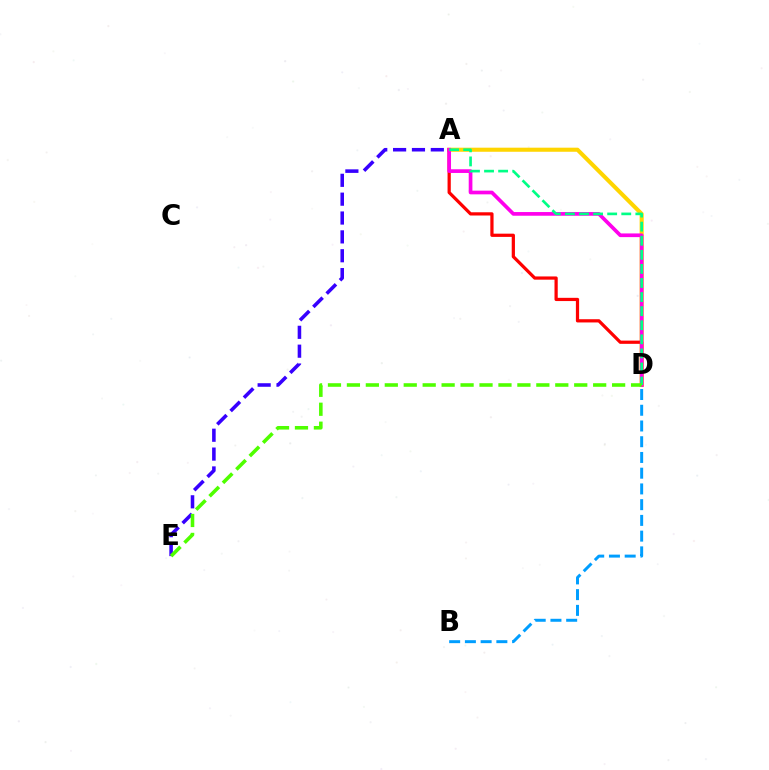{('A', 'D'): [{'color': '#ffd500', 'line_style': 'solid', 'thickness': 2.94}, {'color': '#ff0000', 'line_style': 'solid', 'thickness': 2.33}, {'color': '#ff00ed', 'line_style': 'solid', 'thickness': 2.65}, {'color': '#00ff86', 'line_style': 'dashed', 'thickness': 1.91}], ('A', 'E'): [{'color': '#3700ff', 'line_style': 'dashed', 'thickness': 2.56}], ('B', 'D'): [{'color': '#009eff', 'line_style': 'dashed', 'thickness': 2.14}], ('D', 'E'): [{'color': '#4fff00', 'line_style': 'dashed', 'thickness': 2.57}]}